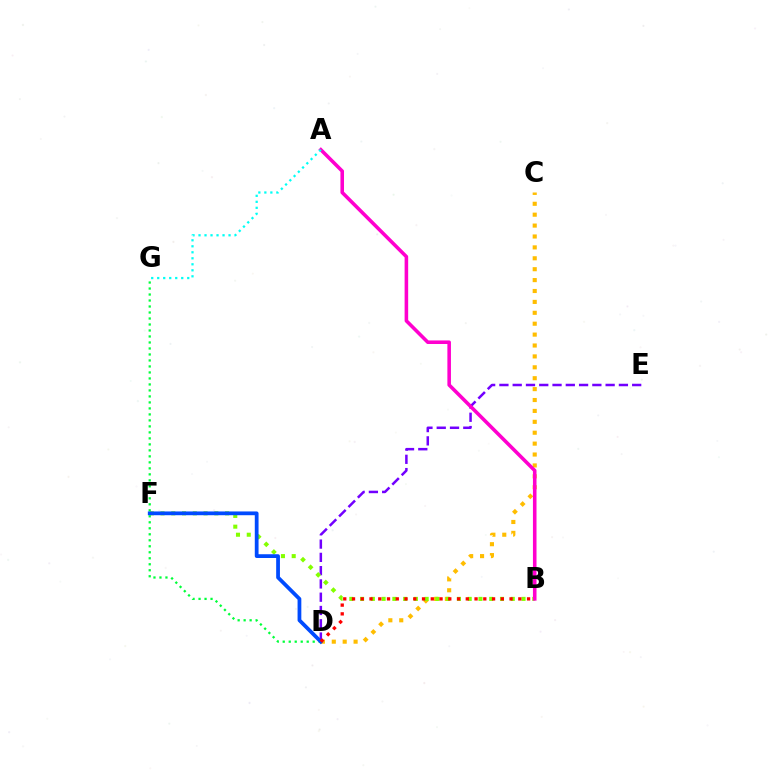{('D', 'E'): [{'color': '#7200ff', 'line_style': 'dashed', 'thickness': 1.8}], ('C', 'D'): [{'color': '#ffbd00', 'line_style': 'dotted', 'thickness': 2.96}], ('B', 'F'): [{'color': '#84ff00', 'line_style': 'dotted', 'thickness': 2.92}], ('A', 'B'): [{'color': '#ff00cf', 'line_style': 'solid', 'thickness': 2.57}], ('D', 'G'): [{'color': '#00ff39', 'line_style': 'dotted', 'thickness': 1.63}], ('D', 'F'): [{'color': '#004bff', 'line_style': 'solid', 'thickness': 2.71}], ('B', 'D'): [{'color': '#ff0000', 'line_style': 'dotted', 'thickness': 2.38}], ('A', 'G'): [{'color': '#00fff6', 'line_style': 'dotted', 'thickness': 1.63}]}